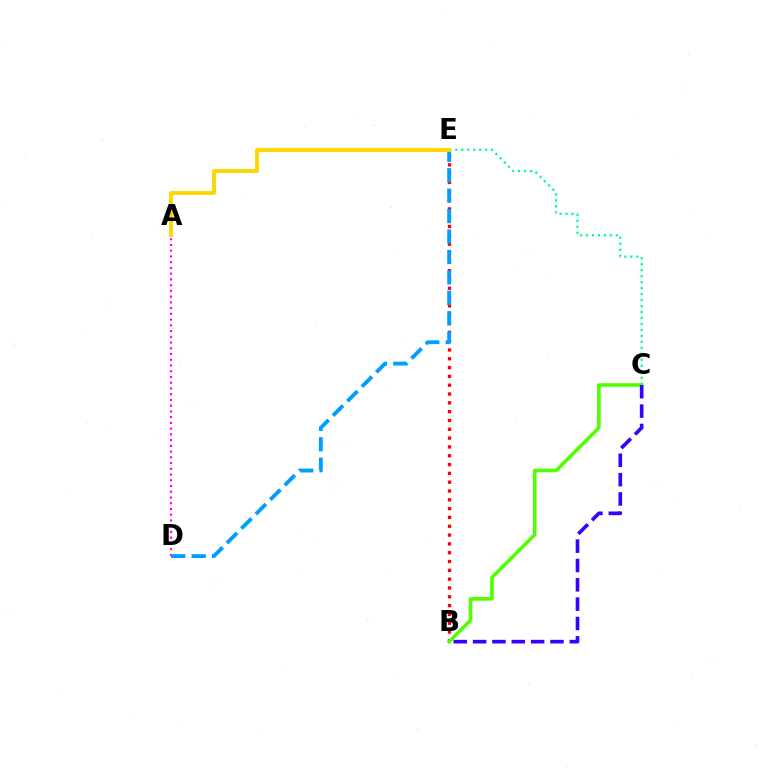{('B', 'E'): [{'color': '#ff0000', 'line_style': 'dotted', 'thickness': 2.39}], ('C', 'E'): [{'color': '#00ff86', 'line_style': 'dotted', 'thickness': 1.62}], ('B', 'C'): [{'color': '#4fff00', 'line_style': 'solid', 'thickness': 2.56}, {'color': '#3700ff', 'line_style': 'dashed', 'thickness': 2.63}], ('D', 'E'): [{'color': '#009eff', 'line_style': 'dashed', 'thickness': 2.78}], ('A', 'E'): [{'color': '#ffd500', 'line_style': 'solid', 'thickness': 2.8}], ('A', 'D'): [{'color': '#ff00ed', 'line_style': 'dotted', 'thickness': 1.56}]}